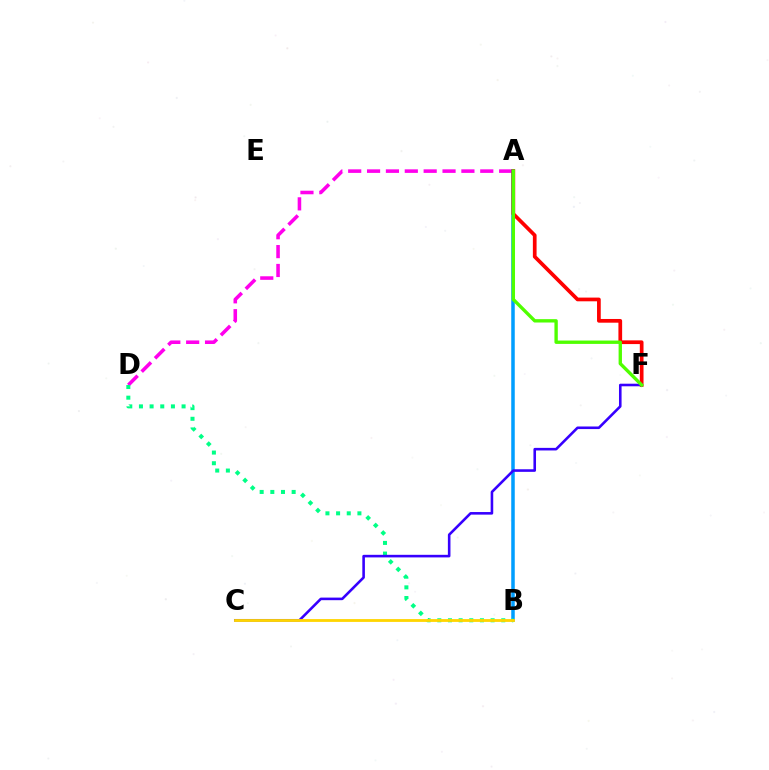{('A', 'D'): [{'color': '#ff00ed', 'line_style': 'dashed', 'thickness': 2.56}], ('A', 'B'): [{'color': '#009eff', 'line_style': 'solid', 'thickness': 2.53}], ('A', 'F'): [{'color': '#ff0000', 'line_style': 'solid', 'thickness': 2.67}, {'color': '#4fff00', 'line_style': 'solid', 'thickness': 2.42}], ('B', 'D'): [{'color': '#00ff86', 'line_style': 'dotted', 'thickness': 2.9}], ('C', 'F'): [{'color': '#3700ff', 'line_style': 'solid', 'thickness': 1.86}], ('B', 'C'): [{'color': '#ffd500', 'line_style': 'solid', 'thickness': 2.03}]}